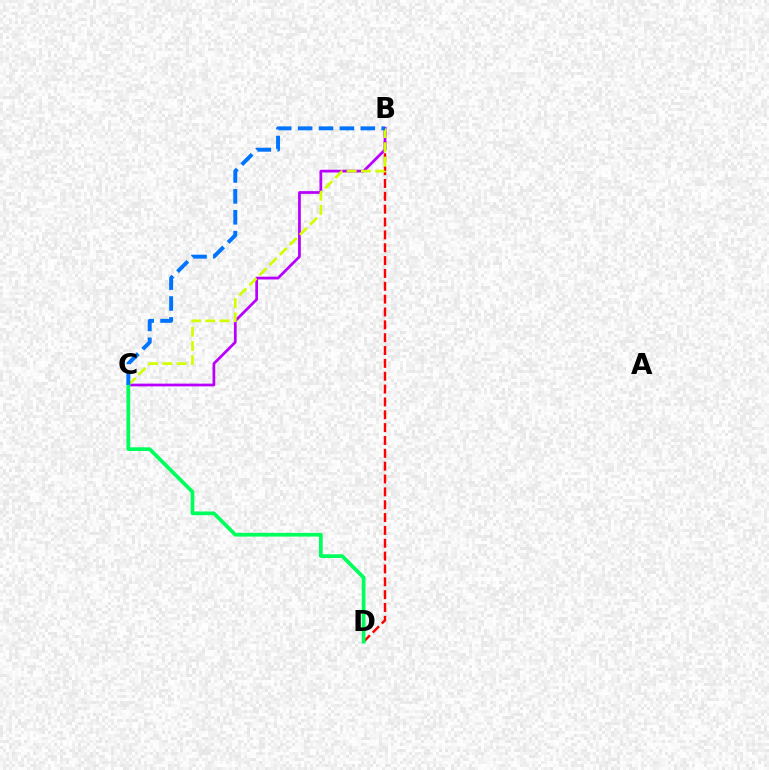{('B', 'D'): [{'color': '#ff0000', 'line_style': 'dashed', 'thickness': 1.75}], ('B', 'C'): [{'color': '#b900ff', 'line_style': 'solid', 'thickness': 1.98}, {'color': '#d1ff00', 'line_style': 'dashed', 'thickness': 1.94}, {'color': '#0074ff', 'line_style': 'dashed', 'thickness': 2.84}], ('C', 'D'): [{'color': '#00ff5c', 'line_style': 'solid', 'thickness': 2.69}]}